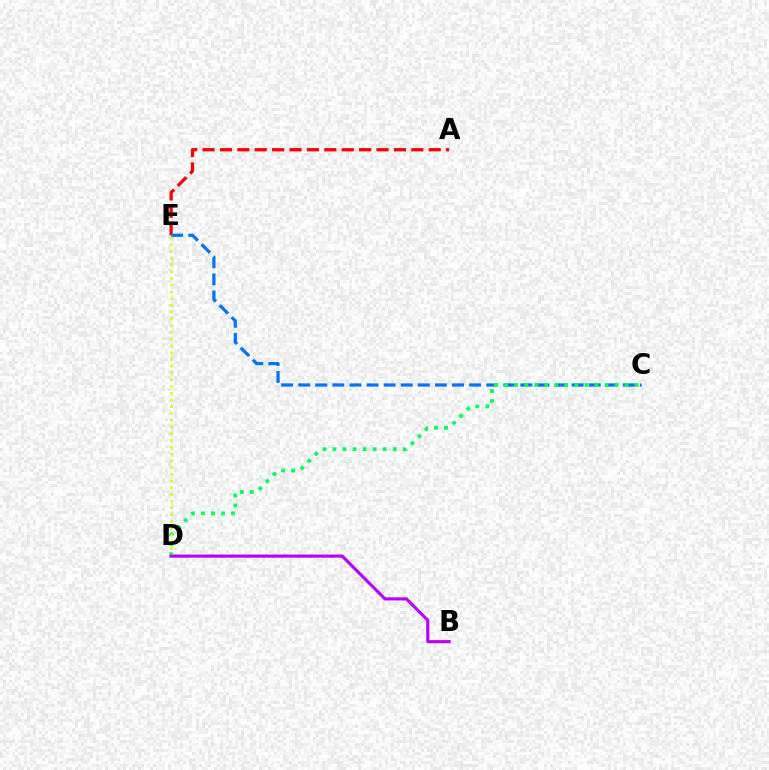{('A', 'E'): [{'color': '#ff0000', 'line_style': 'dashed', 'thickness': 2.36}], ('C', 'E'): [{'color': '#0074ff', 'line_style': 'dashed', 'thickness': 2.32}], ('C', 'D'): [{'color': '#00ff5c', 'line_style': 'dotted', 'thickness': 2.73}], ('D', 'E'): [{'color': '#d1ff00', 'line_style': 'dotted', 'thickness': 1.83}], ('B', 'D'): [{'color': '#b900ff', 'line_style': 'solid', 'thickness': 2.25}]}